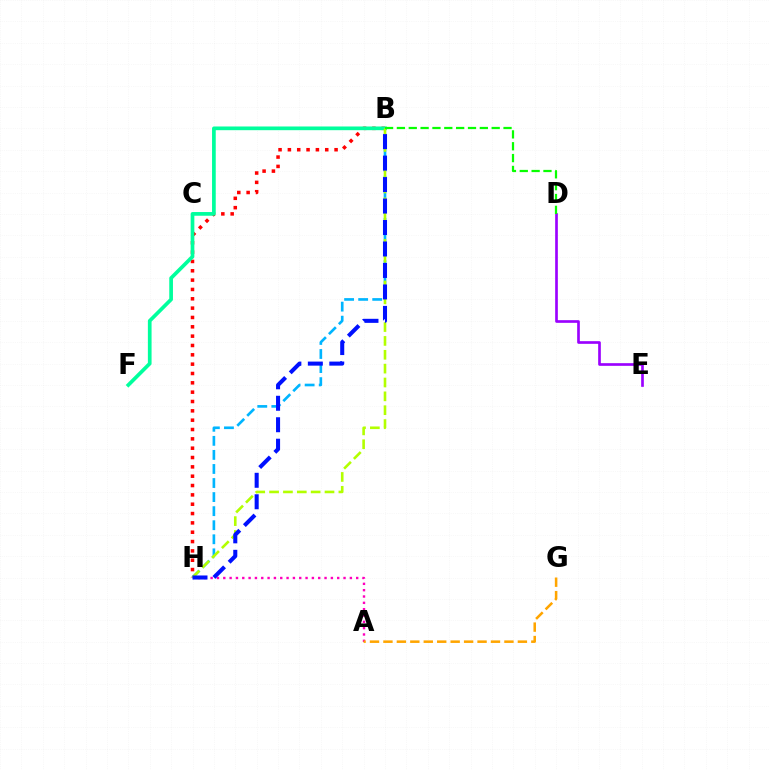{('B', 'H'): [{'color': '#ff0000', 'line_style': 'dotted', 'thickness': 2.54}, {'color': '#00b5ff', 'line_style': 'dashed', 'thickness': 1.91}, {'color': '#b3ff00', 'line_style': 'dashed', 'thickness': 1.88}, {'color': '#0010ff', 'line_style': 'dashed', 'thickness': 2.92}], ('B', 'F'): [{'color': '#00ff9d', 'line_style': 'solid', 'thickness': 2.66}], ('A', 'H'): [{'color': '#ff00bd', 'line_style': 'dotted', 'thickness': 1.72}], ('D', 'E'): [{'color': '#9b00ff', 'line_style': 'solid', 'thickness': 1.92}], ('A', 'G'): [{'color': '#ffa500', 'line_style': 'dashed', 'thickness': 1.83}], ('B', 'D'): [{'color': '#08ff00', 'line_style': 'dashed', 'thickness': 1.61}]}